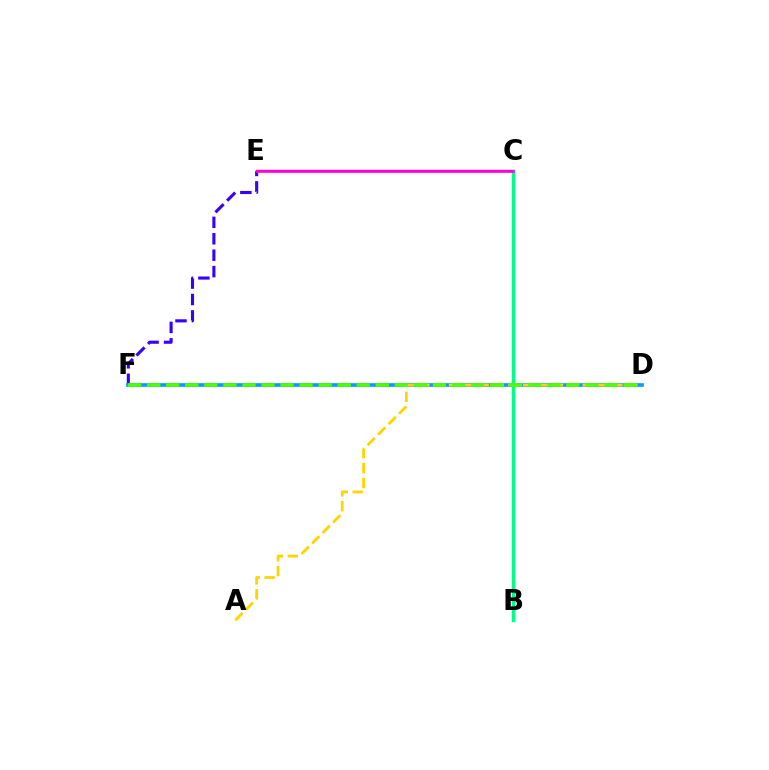{('E', 'F'): [{'color': '#3700ff', 'line_style': 'dashed', 'thickness': 2.23}], ('C', 'E'): [{'color': '#ff0000', 'line_style': 'solid', 'thickness': 1.71}, {'color': '#ff00ed', 'line_style': 'solid', 'thickness': 1.9}], ('B', 'C'): [{'color': '#00ff86', 'line_style': 'solid', 'thickness': 2.48}], ('D', 'F'): [{'color': '#009eff', 'line_style': 'solid', 'thickness': 2.64}, {'color': '#4fff00', 'line_style': 'dashed', 'thickness': 2.59}], ('A', 'D'): [{'color': '#ffd500', 'line_style': 'dashed', 'thickness': 2.02}]}